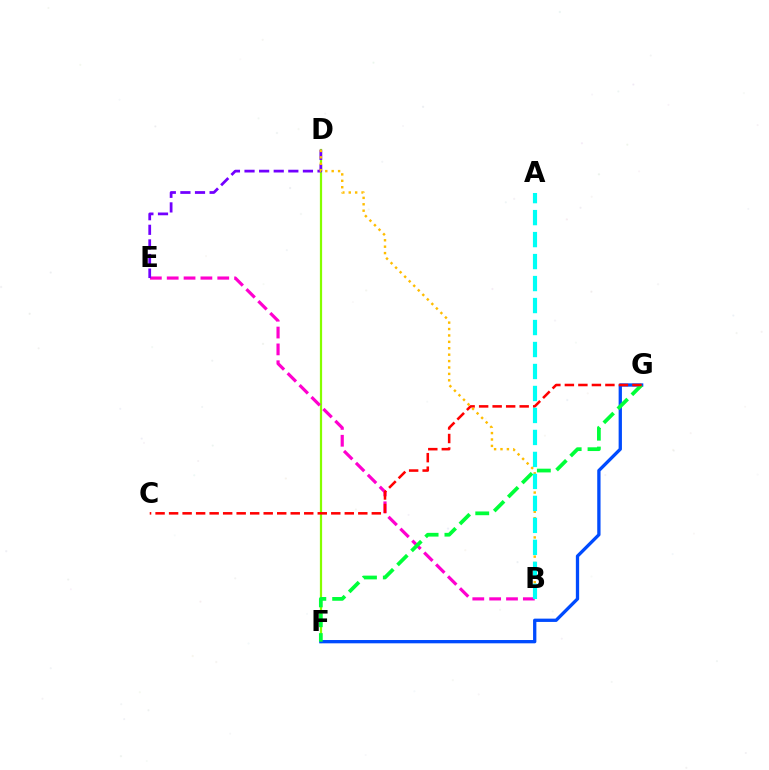{('D', 'F'): [{'color': '#84ff00', 'line_style': 'solid', 'thickness': 1.6}], ('B', 'E'): [{'color': '#ff00cf', 'line_style': 'dashed', 'thickness': 2.29}], ('D', 'E'): [{'color': '#7200ff', 'line_style': 'dashed', 'thickness': 1.98}], ('F', 'G'): [{'color': '#004bff', 'line_style': 'solid', 'thickness': 2.38}, {'color': '#00ff39', 'line_style': 'dashed', 'thickness': 2.69}], ('C', 'G'): [{'color': '#ff0000', 'line_style': 'dashed', 'thickness': 1.84}], ('B', 'D'): [{'color': '#ffbd00', 'line_style': 'dotted', 'thickness': 1.74}], ('A', 'B'): [{'color': '#00fff6', 'line_style': 'dashed', 'thickness': 2.99}]}